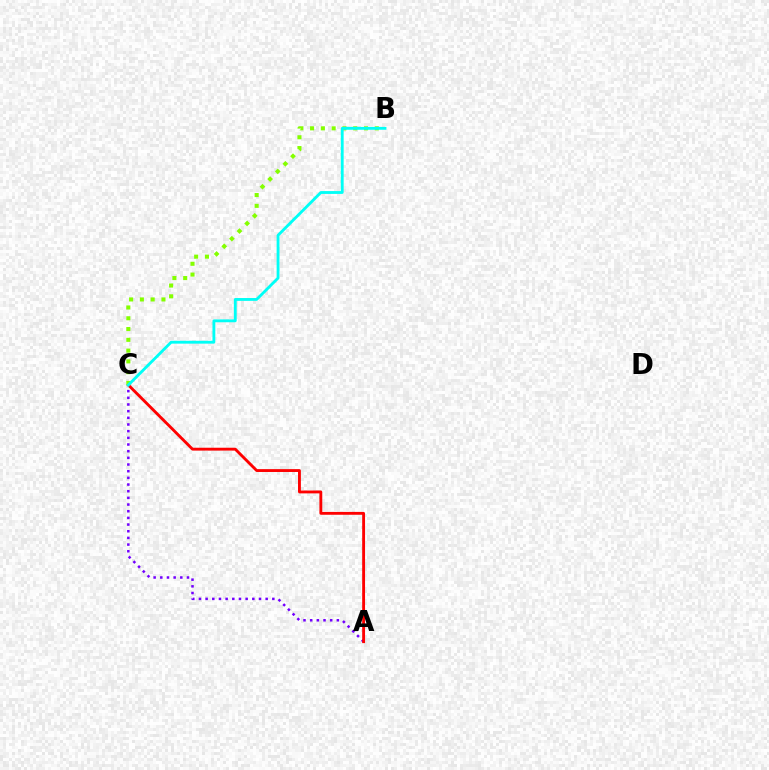{('A', 'C'): [{'color': '#7200ff', 'line_style': 'dotted', 'thickness': 1.81}, {'color': '#ff0000', 'line_style': 'solid', 'thickness': 2.06}], ('B', 'C'): [{'color': '#84ff00', 'line_style': 'dotted', 'thickness': 2.93}, {'color': '#00fff6', 'line_style': 'solid', 'thickness': 2.05}]}